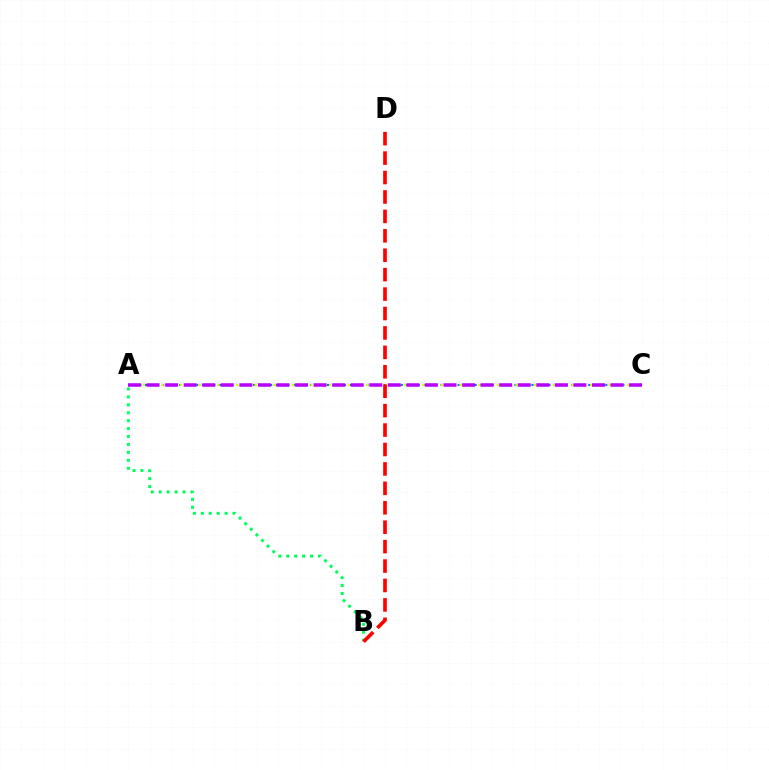{('A', 'B'): [{'color': '#00ff5c', 'line_style': 'dotted', 'thickness': 2.16}], ('A', 'C'): [{'color': '#0074ff', 'line_style': 'dotted', 'thickness': 1.54}, {'color': '#d1ff00', 'line_style': 'dotted', 'thickness': 1.69}, {'color': '#b900ff', 'line_style': 'dashed', 'thickness': 2.52}], ('B', 'D'): [{'color': '#ff0000', 'line_style': 'dashed', 'thickness': 2.64}]}